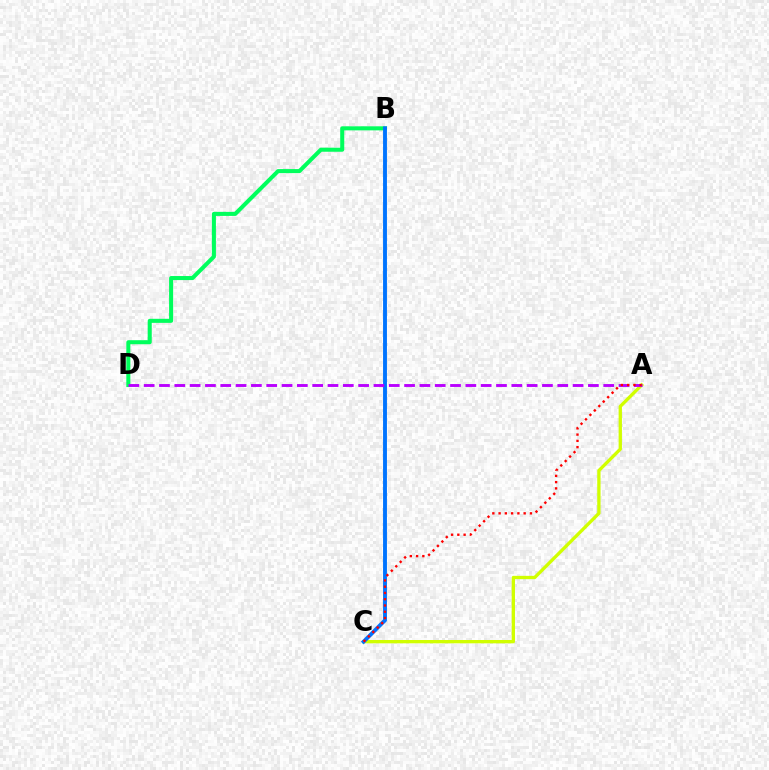{('A', 'C'): [{'color': '#d1ff00', 'line_style': 'solid', 'thickness': 2.39}, {'color': '#ff0000', 'line_style': 'dotted', 'thickness': 1.7}], ('B', 'D'): [{'color': '#00ff5c', 'line_style': 'solid', 'thickness': 2.91}], ('B', 'C'): [{'color': '#0074ff', 'line_style': 'solid', 'thickness': 2.8}], ('A', 'D'): [{'color': '#b900ff', 'line_style': 'dashed', 'thickness': 2.08}]}